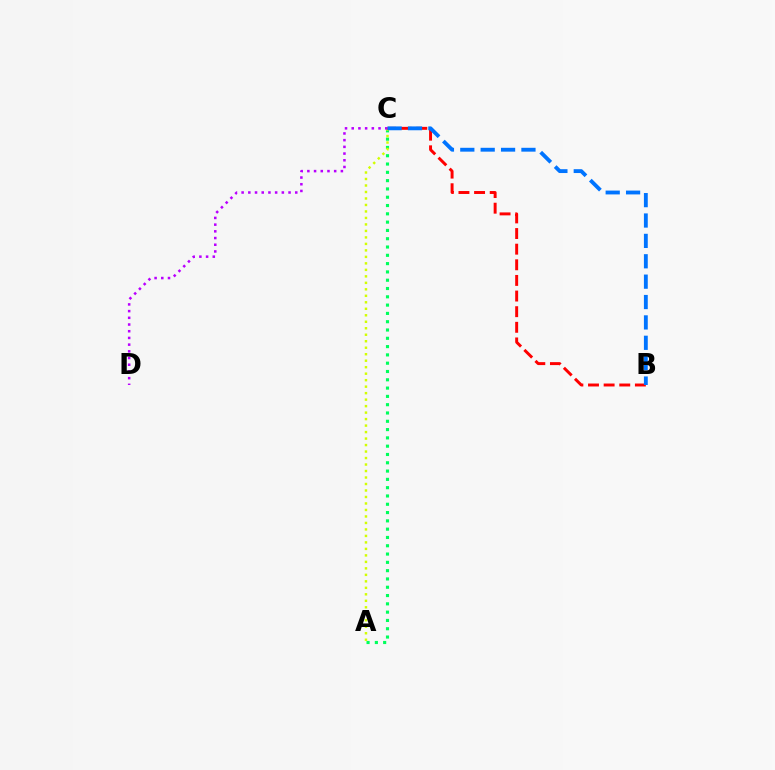{('A', 'C'): [{'color': '#00ff5c', 'line_style': 'dotted', 'thickness': 2.25}, {'color': '#d1ff00', 'line_style': 'dotted', 'thickness': 1.76}], ('C', 'D'): [{'color': '#b900ff', 'line_style': 'dotted', 'thickness': 1.82}], ('B', 'C'): [{'color': '#ff0000', 'line_style': 'dashed', 'thickness': 2.12}, {'color': '#0074ff', 'line_style': 'dashed', 'thickness': 2.77}]}